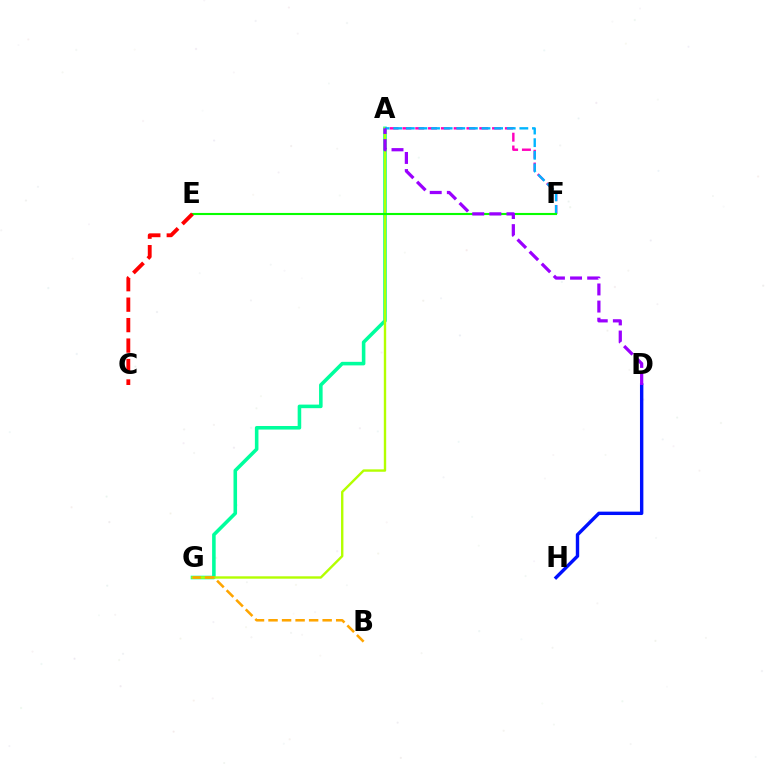{('A', 'G'): [{'color': '#00ff9d', 'line_style': 'solid', 'thickness': 2.57}, {'color': '#b3ff00', 'line_style': 'solid', 'thickness': 1.72}], ('D', 'H'): [{'color': '#0010ff', 'line_style': 'solid', 'thickness': 2.45}], ('B', 'G'): [{'color': '#ffa500', 'line_style': 'dashed', 'thickness': 1.84}], ('A', 'F'): [{'color': '#ff00bd', 'line_style': 'dashed', 'thickness': 1.74}, {'color': '#00b5ff', 'line_style': 'dashed', 'thickness': 1.71}], ('E', 'F'): [{'color': '#08ff00', 'line_style': 'solid', 'thickness': 1.53}], ('A', 'D'): [{'color': '#9b00ff', 'line_style': 'dashed', 'thickness': 2.33}], ('C', 'E'): [{'color': '#ff0000', 'line_style': 'dashed', 'thickness': 2.78}]}